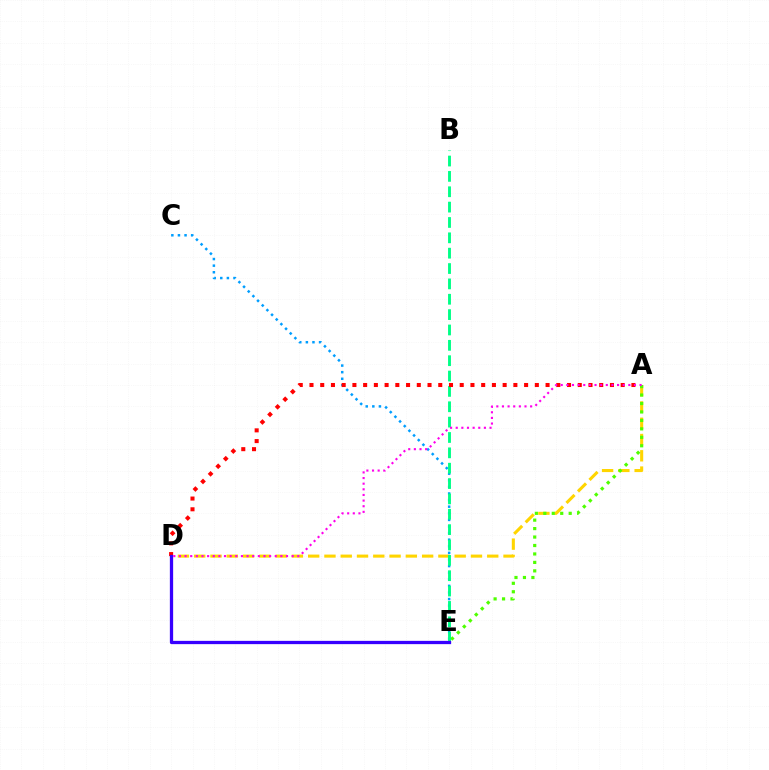{('A', 'D'): [{'color': '#ffd500', 'line_style': 'dashed', 'thickness': 2.21}, {'color': '#ff0000', 'line_style': 'dotted', 'thickness': 2.92}, {'color': '#ff00ed', 'line_style': 'dotted', 'thickness': 1.53}], ('A', 'E'): [{'color': '#4fff00', 'line_style': 'dotted', 'thickness': 2.3}], ('C', 'E'): [{'color': '#009eff', 'line_style': 'dotted', 'thickness': 1.79}], ('B', 'E'): [{'color': '#00ff86', 'line_style': 'dashed', 'thickness': 2.09}], ('D', 'E'): [{'color': '#3700ff', 'line_style': 'solid', 'thickness': 2.36}]}